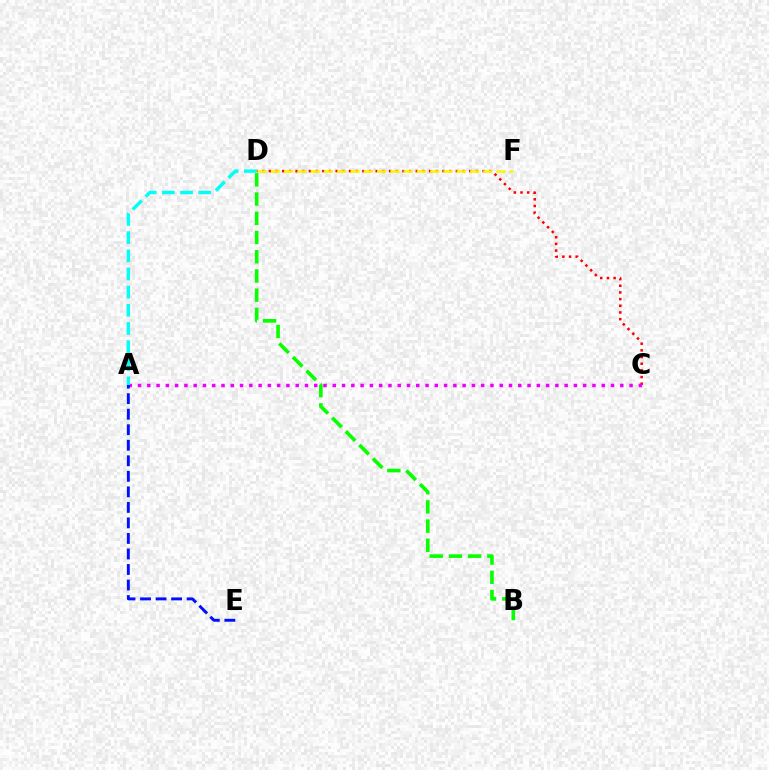{('C', 'D'): [{'color': '#ff0000', 'line_style': 'dotted', 'thickness': 1.81}], ('D', 'F'): [{'color': '#fcf500', 'line_style': 'dashed', 'thickness': 1.8}], ('A', 'C'): [{'color': '#ee00ff', 'line_style': 'dotted', 'thickness': 2.52}], ('B', 'D'): [{'color': '#08ff00', 'line_style': 'dashed', 'thickness': 2.61}], ('A', 'D'): [{'color': '#00fff6', 'line_style': 'dashed', 'thickness': 2.47}], ('A', 'E'): [{'color': '#0010ff', 'line_style': 'dashed', 'thickness': 2.11}]}